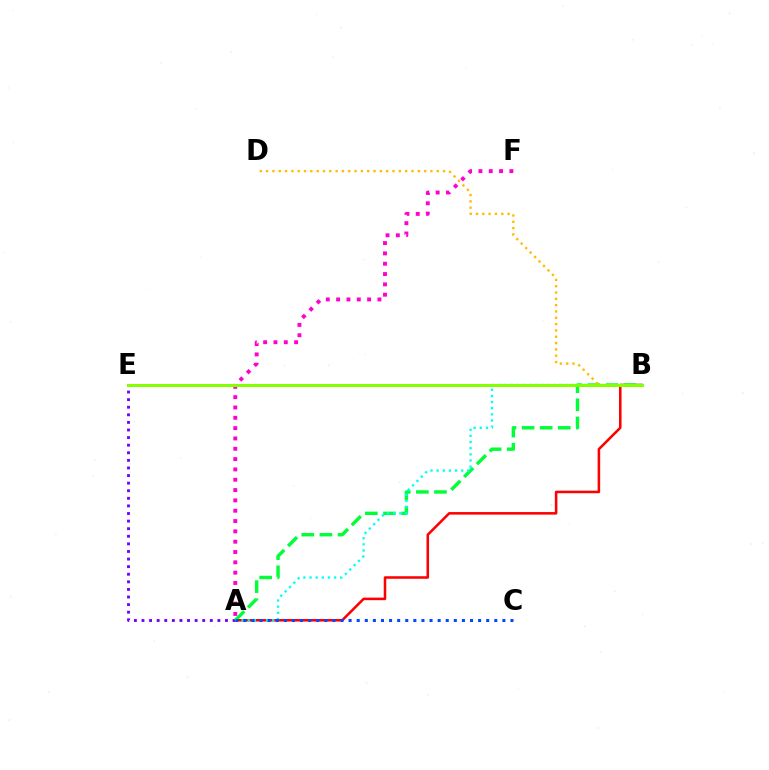{('A', 'B'): [{'color': '#ff0000', 'line_style': 'solid', 'thickness': 1.83}, {'color': '#00ff39', 'line_style': 'dashed', 'thickness': 2.46}, {'color': '#00fff6', 'line_style': 'dotted', 'thickness': 1.67}], ('A', 'E'): [{'color': '#7200ff', 'line_style': 'dotted', 'thickness': 2.06}], ('A', 'C'): [{'color': '#004bff', 'line_style': 'dotted', 'thickness': 2.2}], ('B', 'D'): [{'color': '#ffbd00', 'line_style': 'dotted', 'thickness': 1.72}], ('A', 'F'): [{'color': '#ff00cf', 'line_style': 'dotted', 'thickness': 2.8}], ('B', 'E'): [{'color': '#84ff00', 'line_style': 'solid', 'thickness': 2.15}]}